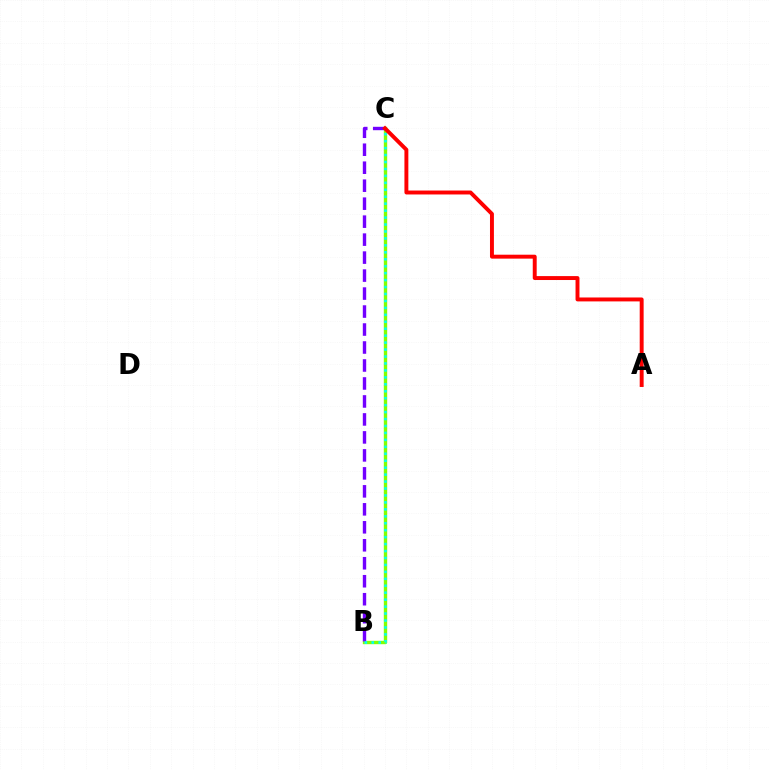{('B', 'C'): [{'color': '#84ff00', 'line_style': 'solid', 'thickness': 2.44}, {'color': '#7200ff', 'line_style': 'dashed', 'thickness': 2.44}, {'color': '#00fff6', 'line_style': 'dotted', 'thickness': 1.89}], ('A', 'C'): [{'color': '#ff0000', 'line_style': 'solid', 'thickness': 2.83}]}